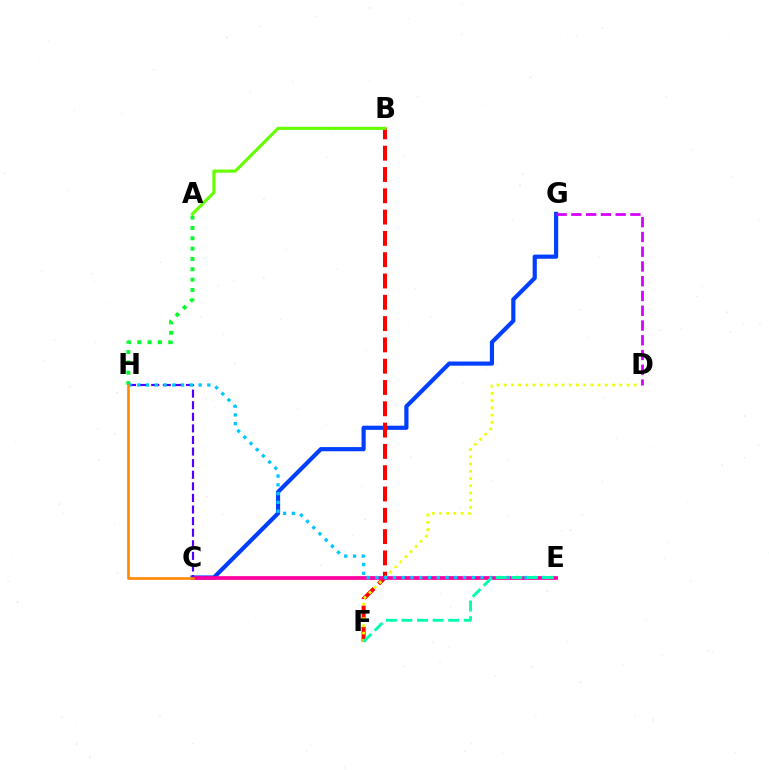{('C', 'G'): [{'color': '#003fff', 'line_style': 'solid', 'thickness': 3.0}], ('B', 'F'): [{'color': '#ff0000', 'line_style': 'dashed', 'thickness': 2.89}], ('D', 'F'): [{'color': '#eeff00', 'line_style': 'dotted', 'thickness': 1.96}], ('C', 'E'): [{'color': '#ff00a0', 'line_style': 'solid', 'thickness': 2.69}], ('A', 'B'): [{'color': '#66ff00', 'line_style': 'solid', 'thickness': 2.23}], ('D', 'G'): [{'color': '#d600ff', 'line_style': 'dashed', 'thickness': 2.0}], ('C', 'H'): [{'color': '#4f00ff', 'line_style': 'dashed', 'thickness': 1.57}, {'color': '#ff8800', 'line_style': 'solid', 'thickness': 1.9}], ('A', 'H'): [{'color': '#00ff27', 'line_style': 'dotted', 'thickness': 2.81}], ('E', 'H'): [{'color': '#00c7ff', 'line_style': 'dotted', 'thickness': 2.38}], ('E', 'F'): [{'color': '#00ffaf', 'line_style': 'dashed', 'thickness': 2.12}]}